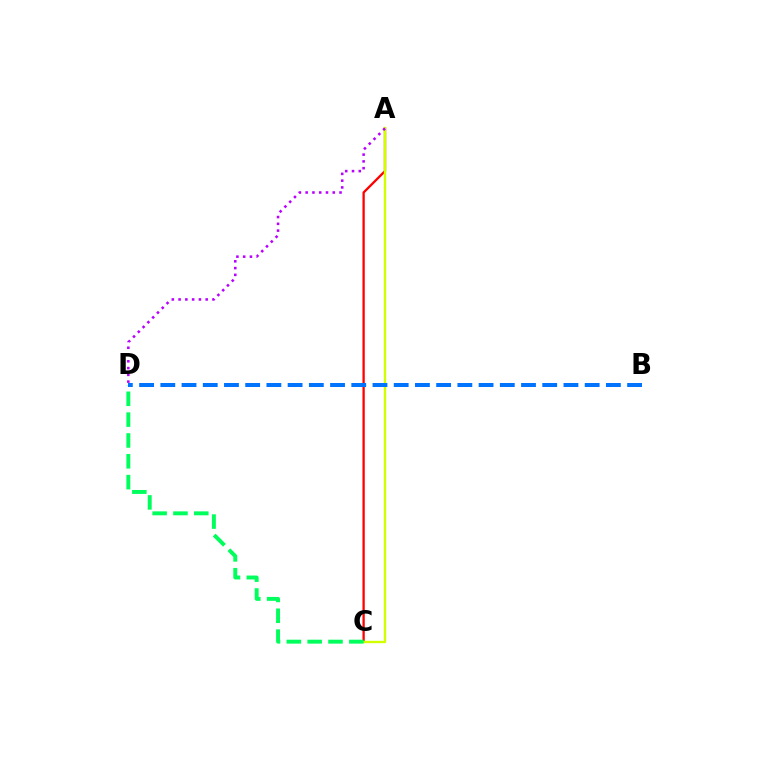{('A', 'C'): [{'color': '#ff0000', 'line_style': 'solid', 'thickness': 1.66}, {'color': '#d1ff00', 'line_style': 'solid', 'thickness': 1.7}], ('C', 'D'): [{'color': '#00ff5c', 'line_style': 'dashed', 'thickness': 2.83}], ('A', 'D'): [{'color': '#b900ff', 'line_style': 'dotted', 'thickness': 1.84}], ('B', 'D'): [{'color': '#0074ff', 'line_style': 'dashed', 'thickness': 2.88}]}